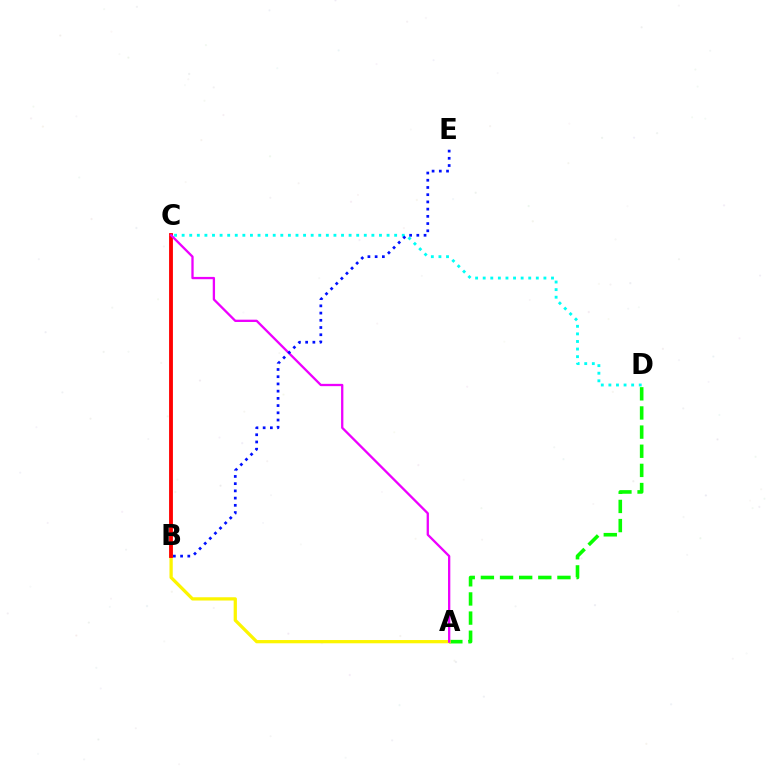{('A', 'D'): [{'color': '#08ff00', 'line_style': 'dashed', 'thickness': 2.6}], ('A', 'B'): [{'color': '#fcf500', 'line_style': 'solid', 'thickness': 2.34}], ('C', 'D'): [{'color': '#00fff6', 'line_style': 'dotted', 'thickness': 2.06}], ('B', 'C'): [{'color': '#ff0000', 'line_style': 'solid', 'thickness': 2.76}], ('A', 'C'): [{'color': '#ee00ff', 'line_style': 'solid', 'thickness': 1.66}], ('B', 'E'): [{'color': '#0010ff', 'line_style': 'dotted', 'thickness': 1.96}]}